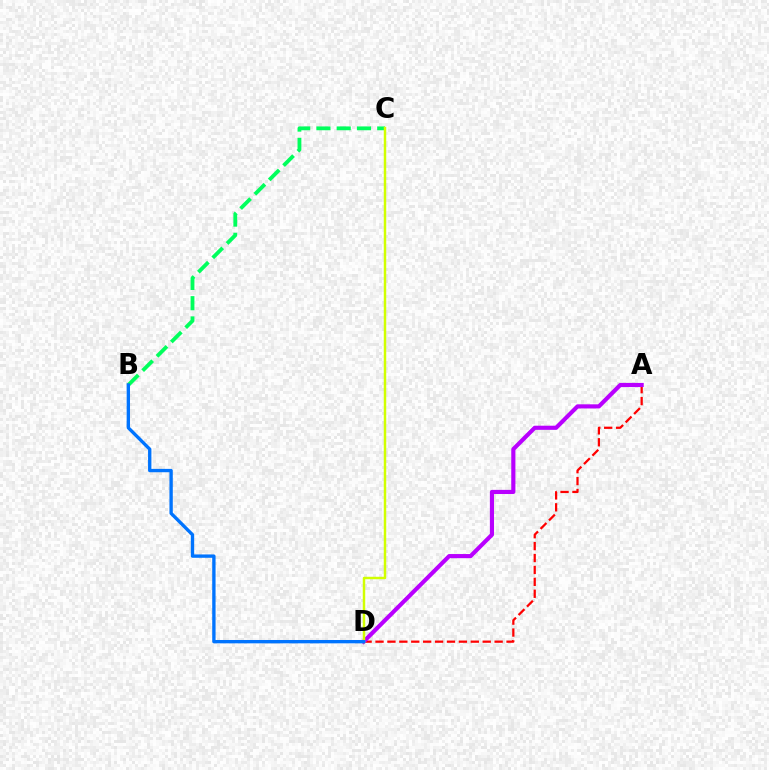{('B', 'C'): [{'color': '#00ff5c', 'line_style': 'dashed', 'thickness': 2.75}], ('A', 'D'): [{'color': '#ff0000', 'line_style': 'dashed', 'thickness': 1.62}, {'color': '#b900ff', 'line_style': 'solid', 'thickness': 2.98}], ('C', 'D'): [{'color': '#d1ff00', 'line_style': 'solid', 'thickness': 1.77}], ('B', 'D'): [{'color': '#0074ff', 'line_style': 'solid', 'thickness': 2.41}]}